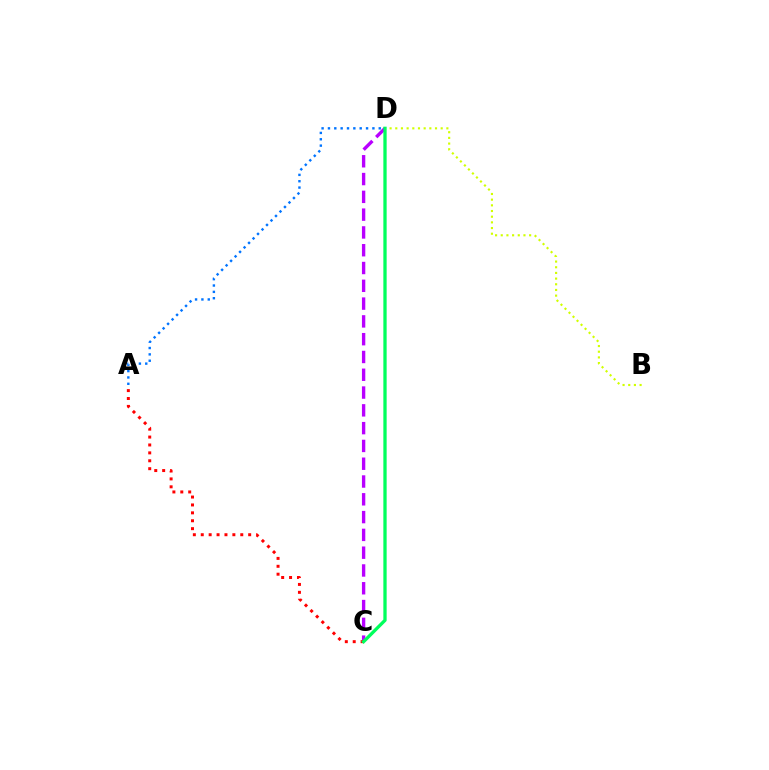{('C', 'D'): [{'color': '#b900ff', 'line_style': 'dashed', 'thickness': 2.42}, {'color': '#00ff5c', 'line_style': 'solid', 'thickness': 2.38}], ('B', 'D'): [{'color': '#d1ff00', 'line_style': 'dotted', 'thickness': 1.54}], ('A', 'C'): [{'color': '#ff0000', 'line_style': 'dotted', 'thickness': 2.15}], ('A', 'D'): [{'color': '#0074ff', 'line_style': 'dotted', 'thickness': 1.73}]}